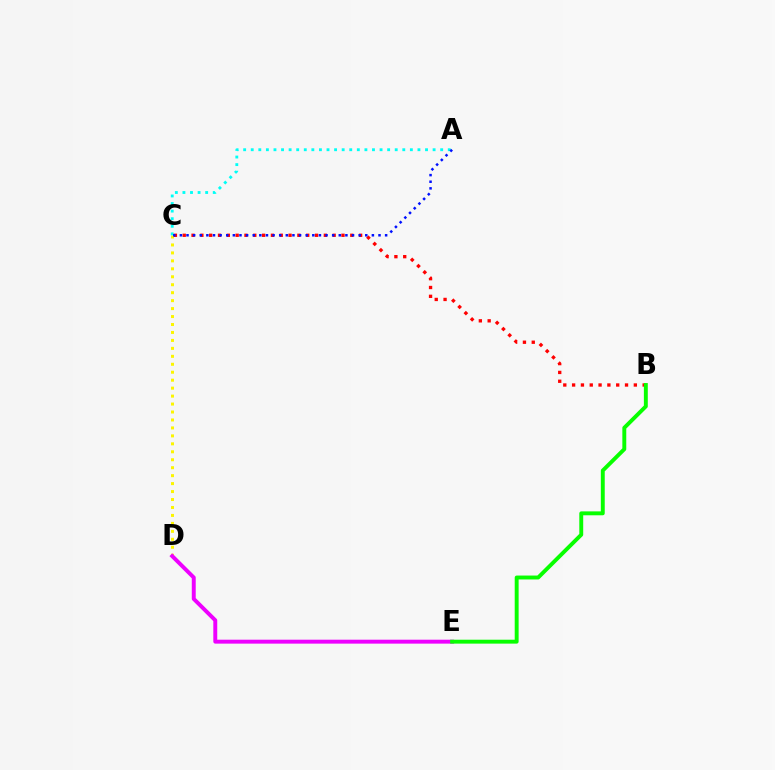{('C', 'D'): [{'color': '#fcf500', 'line_style': 'dotted', 'thickness': 2.16}], ('A', 'C'): [{'color': '#00fff6', 'line_style': 'dotted', 'thickness': 2.06}, {'color': '#0010ff', 'line_style': 'dotted', 'thickness': 1.8}], ('B', 'C'): [{'color': '#ff0000', 'line_style': 'dotted', 'thickness': 2.4}], ('D', 'E'): [{'color': '#ee00ff', 'line_style': 'solid', 'thickness': 2.83}], ('B', 'E'): [{'color': '#08ff00', 'line_style': 'solid', 'thickness': 2.82}]}